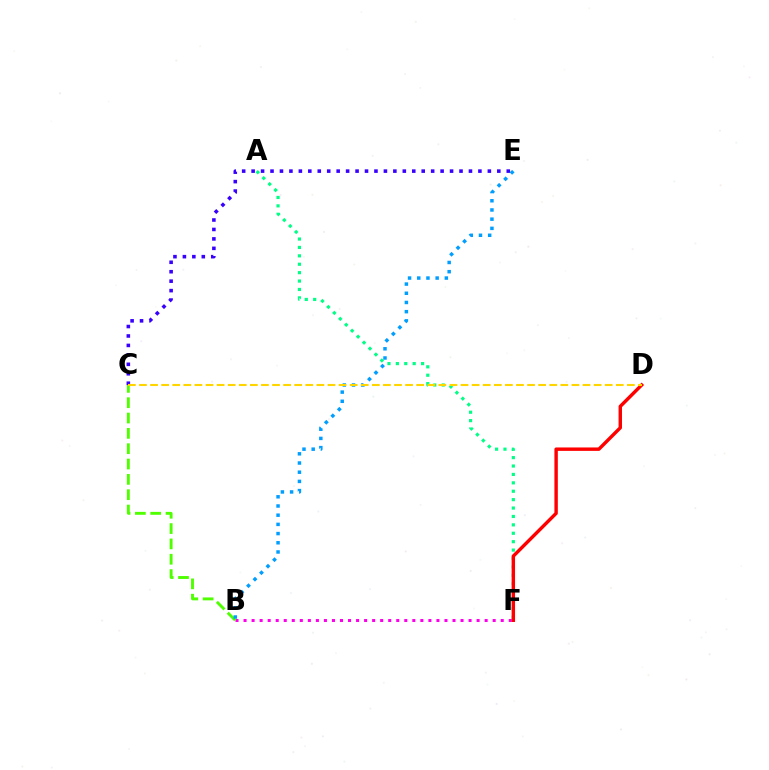{('B', 'F'): [{'color': '#ff00ed', 'line_style': 'dotted', 'thickness': 2.18}], ('A', 'F'): [{'color': '#00ff86', 'line_style': 'dotted', 'thickness': 2.28}], ('D', 'F'): [{'color': '#ff0000', 'line_style': 'solid', 'thickness': 2.46}], ('B', 'C'): [{'color': '#4fff00', 'line_style': 'dashed', 'thickness': 2.08}], ('C', 'E'): [{'color': '#3700ff', 'line_style': 'dotted', 'thickness': 2.57}], ('B', 'E'): [{'color': '#009eff', 'line_style': 'dotted', 'thickness': 2.5}], ('C', 'D'): [{'color': '#ffd500', 'line_style': 'dashed', 'thickness': 1.51}]}